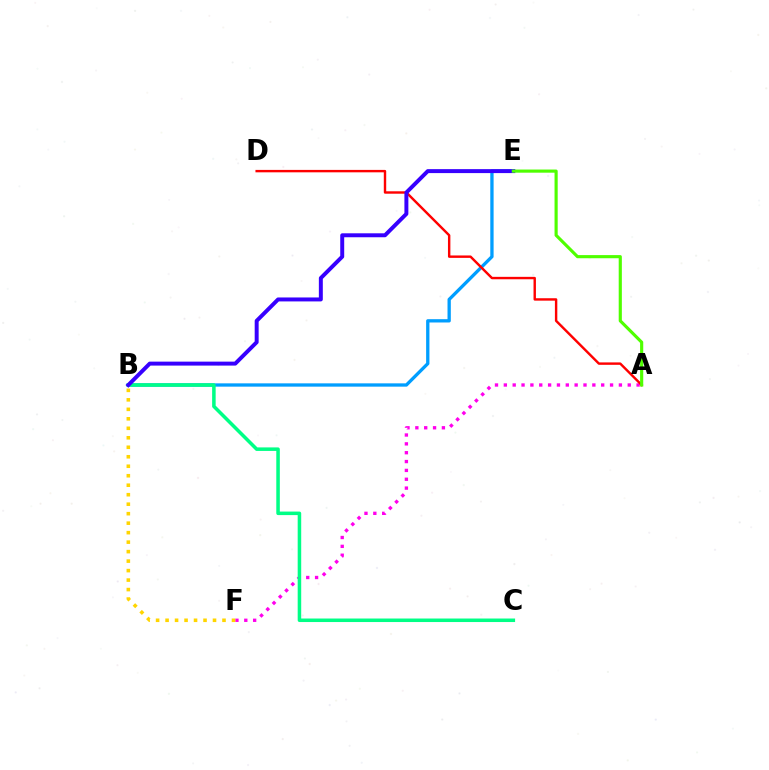{('A', 'F'): [{'color': '#ff00ed', 'line_style': 'dotted', 'thickness': 2.4}], ('B', 'E'): [{'color': '#009eff', 'line_style': 'solid', 'thickness': 2.38}, {'color': '#3700ff', 'line_style': 'solid', 'thickness': 2.85}], ('B', 'C'): [{'color': '#00ff86', 'line_style': 'solid', 'thickness': 2.54}], ('B', 'F'): [{'color': '#ffd500', 'line_style': 'dotted', 'thickness': 2.58}], ('A', 'D'): [{'color': '#ff0000', 'line_style': 'solid', 'thickness': 1.74}], ('A', 'E'): [{'color': '#4fff00', 'line_style': 'solid', 'thickness': 2.27}]}